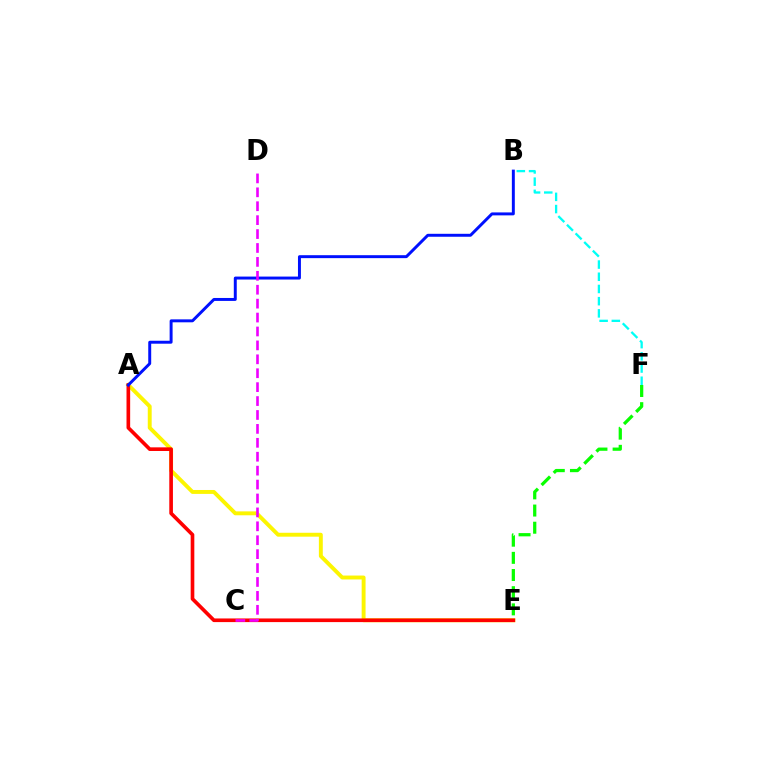{('B', 'F'): [{'color': '#00fff6', 'line_style': 'dashed', 'thickness': 1.66}], ('A', 'E'): [{'color': '#fcf500', 'line_style': 'solid', 'thickness': 2.81}, {'color': '#ff0000', 'line_style': 'solid', 'thickness': 2.63}], ('E', 'F'): [{'color': '#08ff00', 'line_style': 'dashed', 'thickness': 2.33}], ('A', 'B'): [{'color': '#0010ff', 'line_style': 'solid', 'thickness': 2.13}], ('C', 'D'): [{'color': '#ee00ff', 'line_style': 'dashed', 'thickness': 1.89}]}